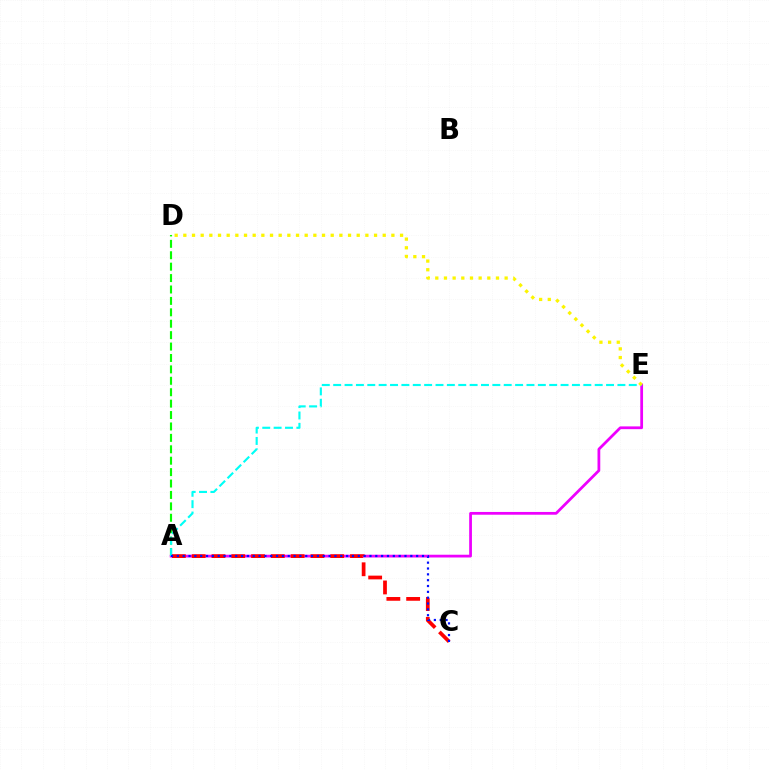{('A', 'E'): [{'color': '#ee00ff', 'line_style': 'solid', 'thickness': 1.99}, {'color': '#00fff6', 'line_style': 'dashed', 'thickness': 1.54}], ('A', 'D'): [{'color': '#08ff00', 'line_style': 'dashed', 'thickness': 1.55}], ('A', 'C'): [{'color': '#ff0000', 'line_style': 'dashed', 'thickness': 2.69}, {'color': '#0010ff', 'line_style': 'dotted', 'thickness': 1.59}], ('D', 'E'): [{'color': '#fcf500', 'line_style': 'dotted', 'thickness': 2.36}]}